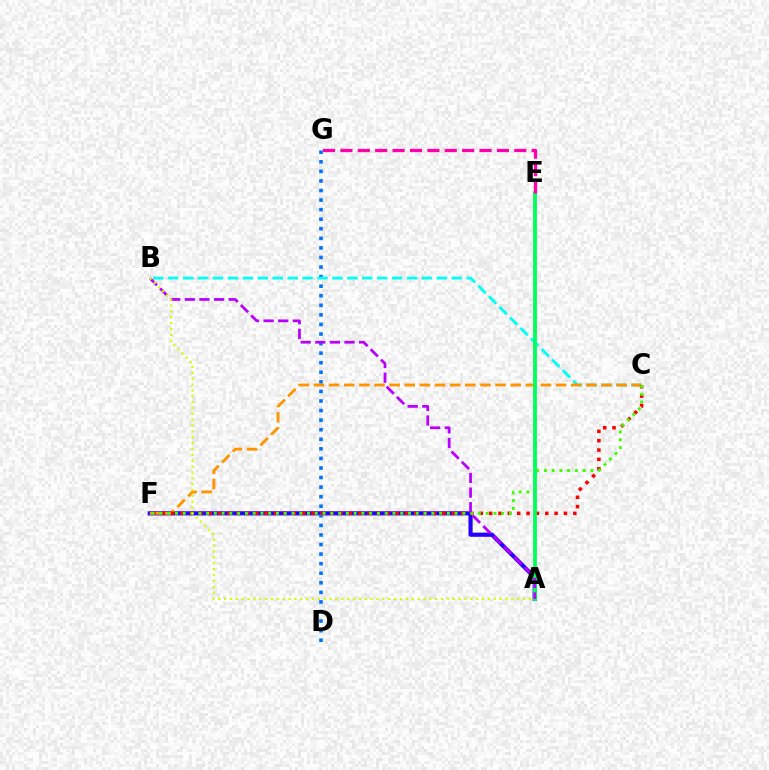{('A', 'F'): [{'color': '#2500ff', 'line_style': 'solid', 'thickness': 2.99}], ('D', 'G'): [{'color': '#0074ff', 'line_style': 'dotted', 'thickness': 2.6}], ('B', 'C'): [{'color': '#00fff6', 'line_style': 'dashed', 'thickness': 2.03}], ('C', 'F'): [{'color': '#ff9400', 'line_style': 'dashed', 'thickness': 2.06}, {'color': '#ff0000', 'line_style': 'dotted', 'thickness': 2.54}, {'color': '#3dff00', 'line_style': 'dotted', 'thickness': 2.11}], ('A', 'E'): [{'color': '#00ff5c', 'line_style': 'solid', 'thickness': 2.74}], ('E', 'G'): [{'color': '#ff00ac', 'line_style': 'dashed', 'thickness': 2.36}], ('A', 'B'): [{'color': '#b900ff', 'line_style': 'dashed', 'thickness': 1.99}, {'color': '#d1ff00', 'line_style': 'dotted', 'thickness': 1.59}]}